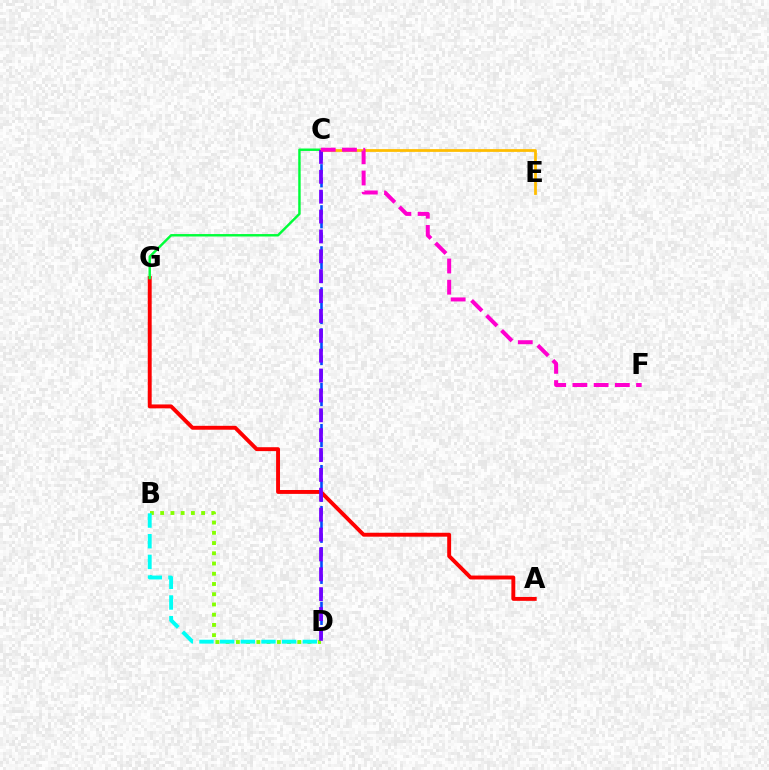{('B', 'D'): [{'color': '#84ff00', 'line_style': 'dotted', 'thickness': 2.78}, {'color': '#00fff6', 'line_style': 'dashed', 'thickness': 2.81}], ('A', 'G'): [{'color': '#ff0000', 'line_style': 'solid', 'thickness': 2.81}], ('C', 'G'): [{'color': '#00ff39', 'line_style': 'solid', 'thickness': 1.75}], ('C', 'D'): [{'color': '#004bff', 'line_style': 'dashed', 'thickness': 1.86}, {'color': '#7200ff', 'line_style': 'dashed', 'thickness': 2.7}], ('C', 'E'): [{'color': '#ffbd00', 'line_style': 'solid', 'thickness': 1.99}], ('C', 'F'): [{'color': '#ff00cf', 'line_style': 'dashed', 'thickness': 2.88}]}